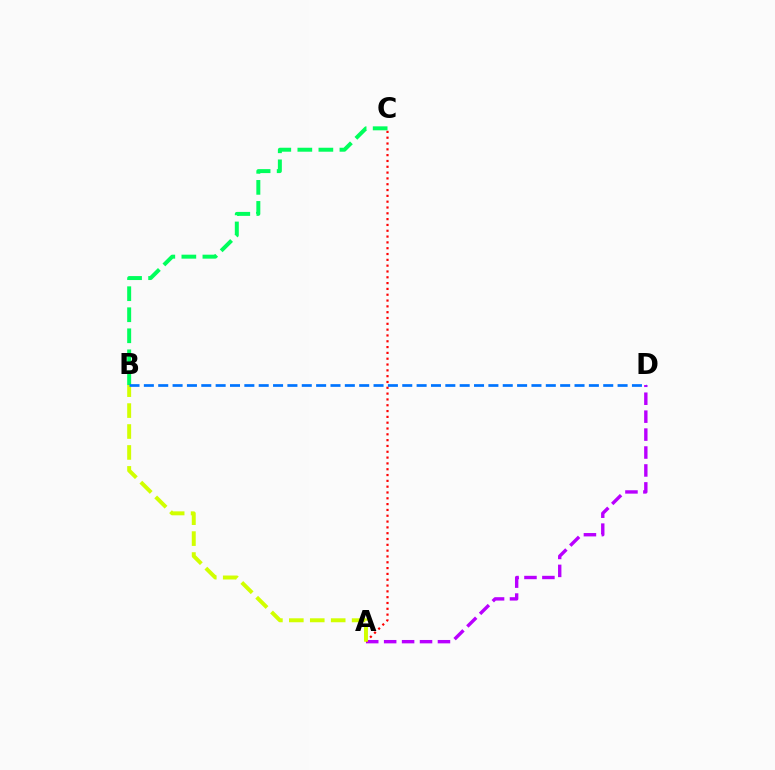{('B', 'C'): [{'color': '#00ff5c', 'line_style': 'dashed', 'thickness': 2.86}], ('A', 'D'): [{'color': '#b900ff', 'line_style': 'dashed', 'thickness': 2.44}], ('A', 'C'): [{'color': '#ff0000', 'line_style': 'dotted', 'thickness': 1.58}], ('A', 'B'): [{'color': '#d1ff00', 'line_style': 'dashed', 'thickness': 2.84}], ('B', 'D'): [{'color': '#0074ff', 'line_style': 'dashed', 'thickness': 1.95}]}